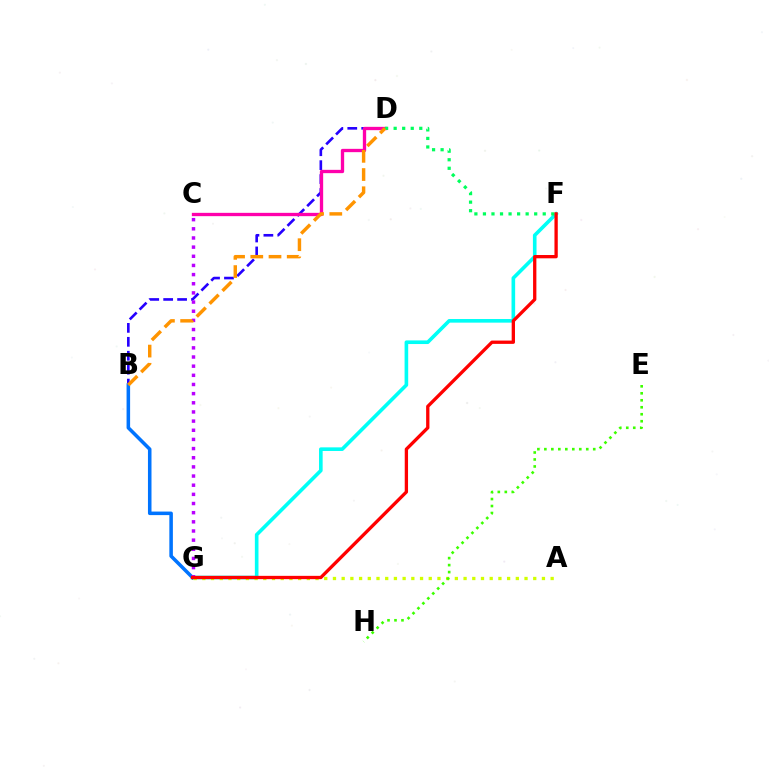{('F', 'G'): [{'color': '#00fff6', 'line_style': 'solid', 'thickness': 2.61}, {'color': '#ff0000', 'line_style': 'solid', 'thickness': 2.38}], ('B', 'D'): [{'color': '#2500ff', 'line_style': 'dashed', 'thickness': 1.89}, {'color': '#ff9400', 'line_style': 'dashed', 'thickness': 2.47}], ('A', 'G'): [{'color': '#d1ff00', 'line_style': 'dotted', 'thickness': 2.37}], ('C', 'D'): [{'color': '#ff00ac', 'line_style': 'solid', 'thickness': 2.38}], ('B', 'G'): [{'color': '#0074ff', 'line_style': 'solid', 'thickness': 2.55}], ('D', 'F'): [{'color': '#00ff5c', 'line_style': 'dotted', 'thickness': 2.32}], ('E', 'H'): [{'color': '#3dff00', 'line_style': 'dotted', 'thickness': 1.9}], ('C', 'G'): [{'color': '#b900ff', 'line_style': 'dotted', 'thickness': 2.49}]}